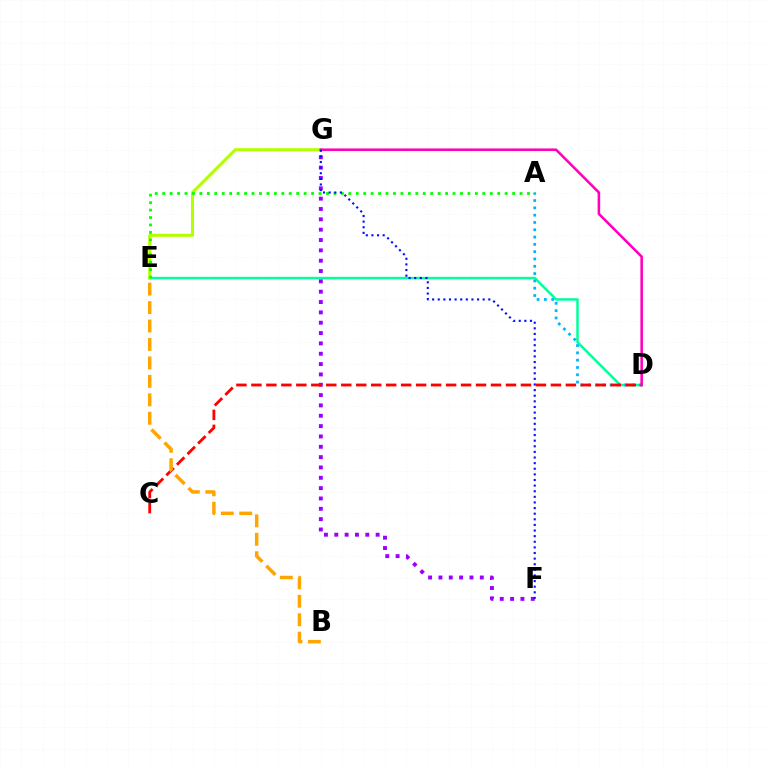{('D', 'E'): [{'color': '#00ff9d', 'line_style': 'solid', 'thickness': 1.8}], ('E', 'G'): [{'color': '#b3ff00', 'line_style': 'solid', 'thickness': 2.21}], ('A', 'E'): [{'color': '#08ff00', 'line_style': 'dotted', 'thickness': 2.02}], ('F', 'G'): [{'color': '#9b00ff', 'line_style': 'dotted', 'thickness': 2.81}, {'color': '#0010ff', 'line_style': 'dotted', 'thickness': 1.53}], ('A', 'D'): [{'color': '#00b5ff', 'line_style': 'dotted', 'thickness': 1.98}], ('C', 'D'): [{'color': '#ff0000', 'line_style': 'dashed', 'thickness': 2.03}], ('D', 'G'): [{'color': '#ff00bd', 'line_style': 'solid', 'thickness': 1.85}], ('B', 'E'): [{'color': '#ffa500', 'line_style': 'dashed', 'thickness': 2.51}]}